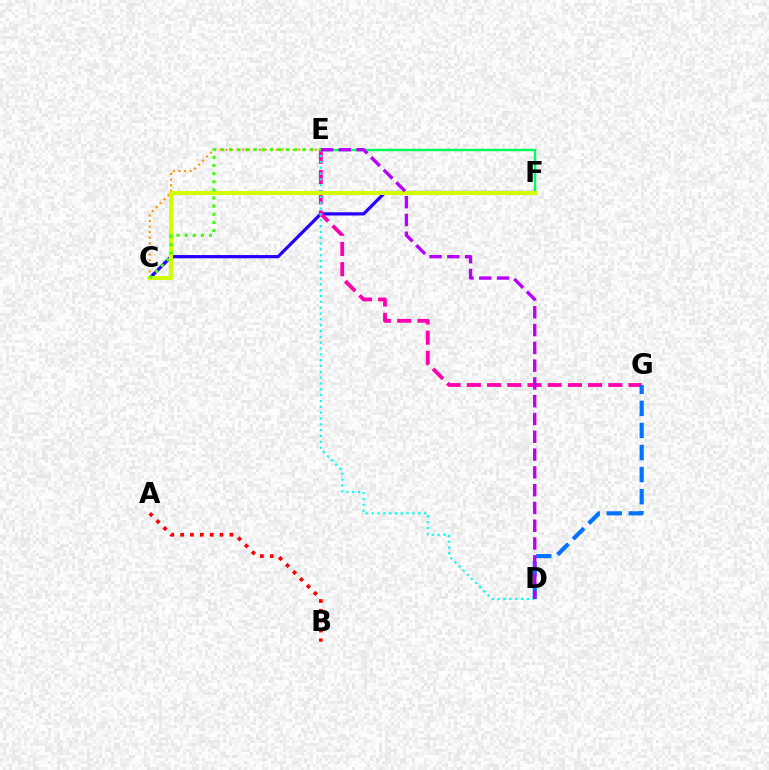{('A', 'B'): [{'color': '#ff0000', 'line_style': 'dotted', 'thickness': 2.68}], ('C', 'F'): [{'color': '#2500ff', 'line_style': 'solid', 'thickness': 2.32}, {'color': '#d1ff00', 'line_style': 'solid', 'thickness': 2.92}], ('E', 'F'): [{'color': '#00ff5c', 'line_style': 'solid', 'thickness': 1.77}], ('E', 'G'): [{'color': '#ff00ac', 'line_style': 'dashed', 'thickness': 2.75}], ('C', 'E'): [{'color': '#ff9400', 'line_style': 'dotted', 'thickness': 1.52}, {'color': '#3dff00', 'line_style': 'dotted', 'thickness': 2.21}], ('D', 'G'): [{'color': '#0074ff', 'line_style': 'dashed', 'thickness': 3.0}], ('D', 'E'): [{'color': '#00fff6', 'line_style': 'dotted', 'thickness': 1.58}, {'color': '#b900ff', 'line_style': 'dashed', 'thickness': 2.42}]}